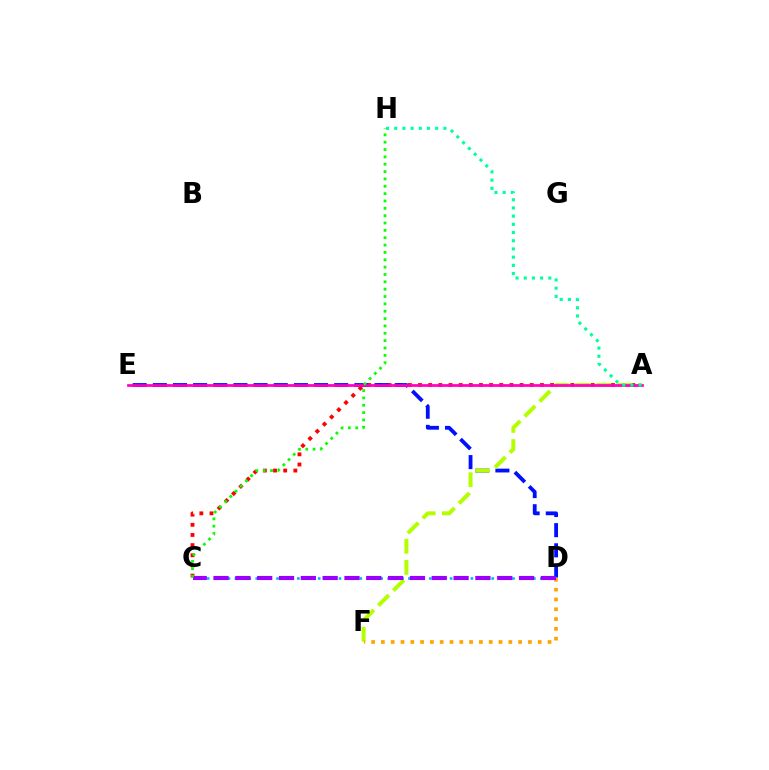{('A', 'C'): [{'color': '#ff0000', 'line_style': 'dotted', 'thickness': 2.76}], ('D', 'E'): [{'color': '#0010ff', 'line_style': 'dashed', 'thickness': 2.74}], ('A', 'F'): [{'color': '#b3ff00', 'line_style': 'dashed', 'thickness': 2.87}], ('A', 'E'): [{'color': '#ff00bd', 'line_style': 'solid', 'thickness': 1.97}], ('A', 'H'): [{'color': '#00ff9d', 'line_style': 'dotted', 'thickness': 2.23}], ('C', 'D'): [{'color': '#00b5ff', 'line_style': 'dotted', 'thickness': 1.89}, {'color': '#9b00ff', 'line_style': 'dashed', 'thickness': 2.96}], ('D', 'F'): [{'color': '#ffa500', 'line_style': 'dotted', 'thickness': 2.66}], ('C', 'H'): [{'color': '#08ff00', 'line_style': 'dotted', 'thickness': 2.0}]}